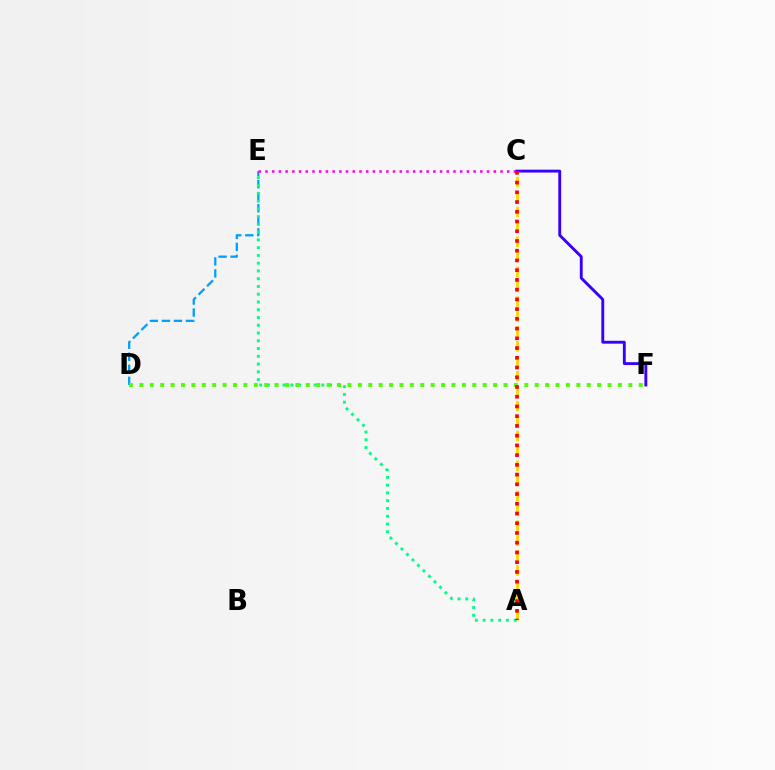{('D', 'E'): [{'color': '#009eff', 'line_style': 'dashed', 'thickness': 1.63}], ('C', 'F'): [{'color': '#3700ff', 'line_style': 'solid', 'thickness': 2.07}], ('A', 'C'): [{'color': '#ffd500', 'line_style': 'dashed', 'thickness': 2.03}, {'color': '#ff0000', 'line_style': 'dotted', 'thickness': 2.64}], ('A', 'E'): [{'color': '#00ff86', 'line_style': 'dotted', 'thickness': 2.11}], ('D', 'F'): [{'color': '#4fff00', 'line_style': 'dotted', 'thickness': 2.83}], ('C', 'E'): [{'color': '#ff00ed', 'line_style': 'dotted', 'thickness': 1.82}]}